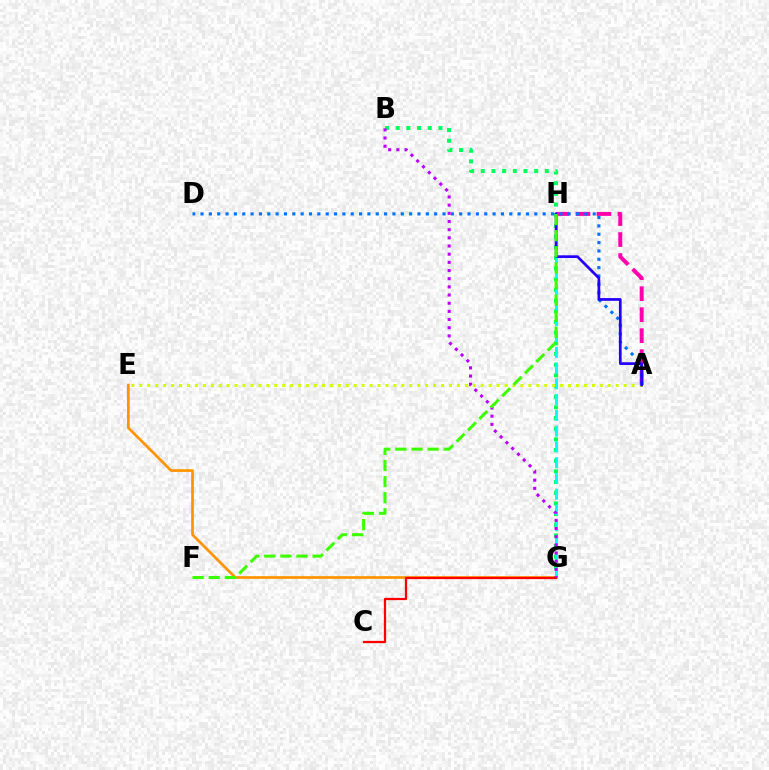{('A', 'H'): [{'color': '#ff00ac', 'line_style': 'dashed', 'thickness': 2.85}, {'color': '#2500ff', 'line_style': 'solid', 'thickness': 1.97}], ('B', 'G'): [{'color': '#00ff5c', 'line_style': 'dotted', 'thickness': 2.9}, {'color': '#b900ff', 'line_style': 'dotted', 'thickness': 2.22}], ('A', 'E'): [{'color': '#d1ff00', 'line_style': 'dotted', 'thickness': 2.16}], ('G', 'H'): [{'color': '#00fff6', 'line_style': 'dashed', 'thickness': 2.14}], ('E', 'G'): [{'color': '#ff9400', 'line_style': 'solid', 'thickness': 1.95}], ('A', 'D'): [{'color': '#0074ff', 'line_style': 'dotted', 'thickness': 2.27}], ('C', 'G'): [{'color': '#ff0000', 'line_style': 'solid', 'thickness': 1.61}], ('F', 'H'): [{'color': '#3dff00', 'line_style': 'dashed', 'thickness': 2.19}]}